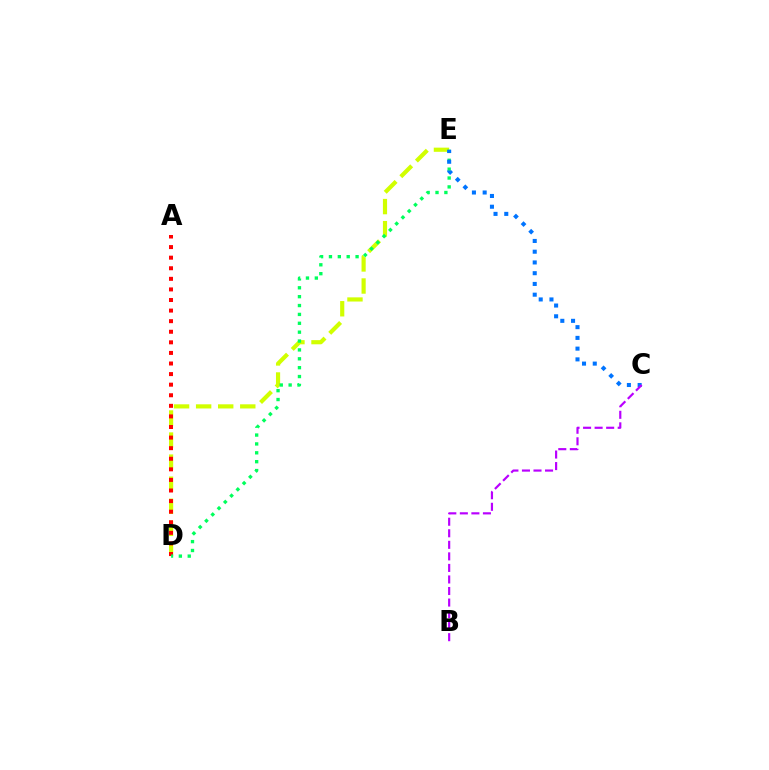{('D', 'E'): [{'color': '#d1ff00', 'line_style': 'dashed', 'thickness': 3.0}, {'color': '#00ff5c', 'line_style': 'dotted', 'thickness': 2.41}], ('A', 'D'): [{'color': '#ff0000', 'line_style': 'dotted', 'thickness': 2.88}], ('C', 'E'): [{'color': '#0074ff', 'line_style': 'dotted', 'thickness': 2.92}], ('B', 'C'): [{'color': '#b900ff', 'line_style': 'dashed', 'thickness': 1.57}]}